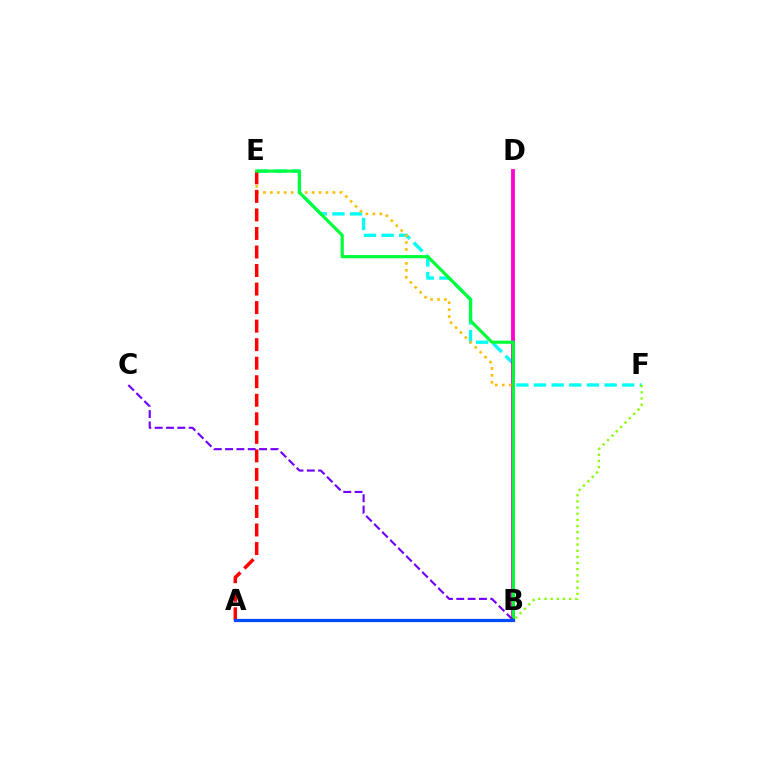{('E', 'F'): [{'color': '#00fff6', 'line_style': 'dashed', 'thickness': 2.4}], ('B', 'D'): [{'color': '#ff00cf', 'line_style': 'solid', 'thickness': 2.75}], ('B', 'F'): [{'color': '#84ff00', 'line_style': 'dotted', 'thickness': 1.68}], ('B', 'E'): [{'color': '#ffbd00', 'line_style': 'dotted', 'thickness': 1.89}, {'color': '#00ff39', 'line_style': 'solid', 'thickness': 2.27}], ('A', 'E'): [{'color': '#ff0000', 'line_style': 'dashed', 'thickness': 2.52}], ('B', 'C'): [{'color': '#7200ff', 'line_style': 'dashed', 'thickness': 1.54}], ('A', 'B'): [{'color': '#004bff', 'line_style': 'solid', 'thickness': 2.33}]}